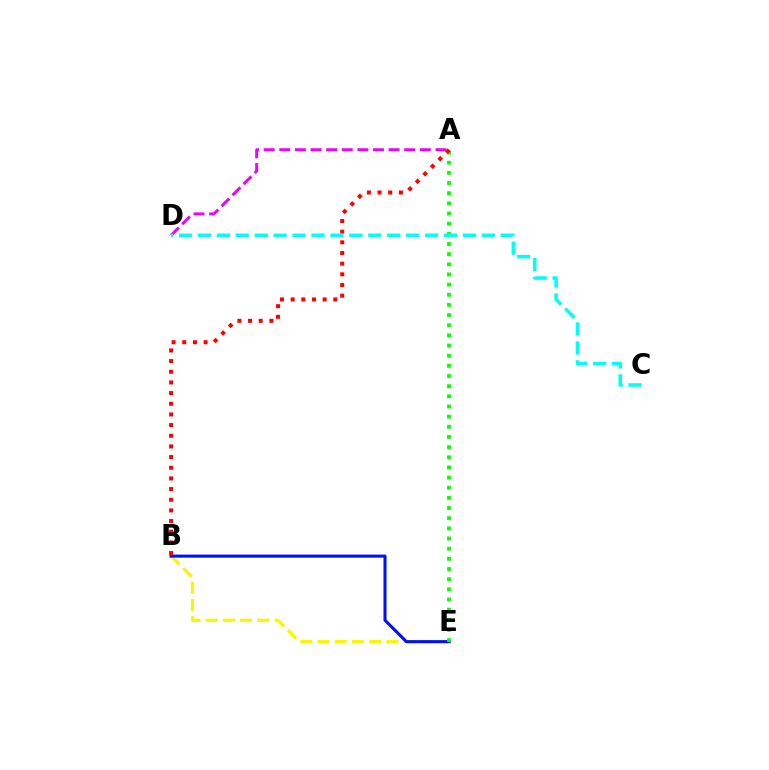{('A', 'D'): [{'color': '#ee00ff', 'line_style': 'dashed', 'thickness': 2.12}], ('B', 'E'): [{'color': '#fcf500', 'line_style': 'dashed', 'thickness': 2.34}, {'color': '#0010ff', 'line_style': 'solid', 'thickness': 2.2}], ('A', 'E'): [{'color': '#08ff00', 'line_style': 'dotted', 'thickness': 2.76}], ('A', 'B'): [{'color': '#ff0000', 'line_style': 'dotted', 'thickness': 2.9}], ('C', 'D'): [{'color': '#00fff6', 'line_style': 'dashed', 'thickness': 2.57}]}